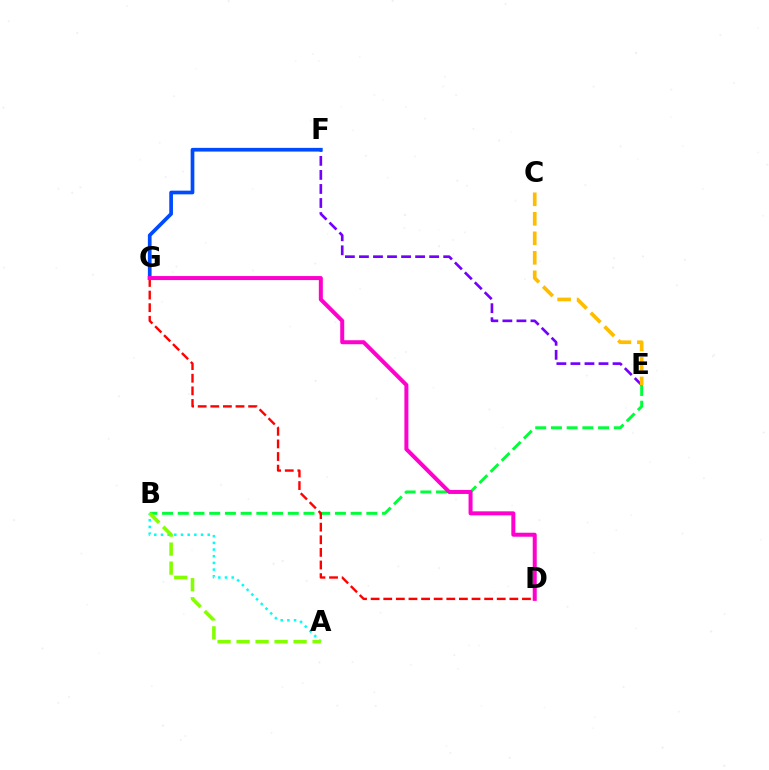{('E', 'F'): [{'color': '#7200ff', 'line_style': 'dashed', 'thickness': 1.91}], ('F', 'G'): [{'color': '#004bff', 'line_style': 'solid', 'thickness': 2.67}], ('B', 'E'): [{'color': '#00ff39', 'line_style': 'dashed', 'thickness': 2.13}], ('D', 'G'): [{'color': '#ff0000', 'line_style': 'dashed', 'thickness': 1.71}, {'color': '#ff00cf', 'line_style': 'solid', 'thickness': 2.88}], ('A', 'B'): [{'color': '#00fff6', 'line_style': 'dotted', 'thickness': 1.81}, {'color': '#84ff00', 'line_style': 'dashed', 'thickness': 2.58}], ('C', 'E'): [{'color': '#ffbd00', 'line_style': 'dashed', 'thickness': 2.65}]}